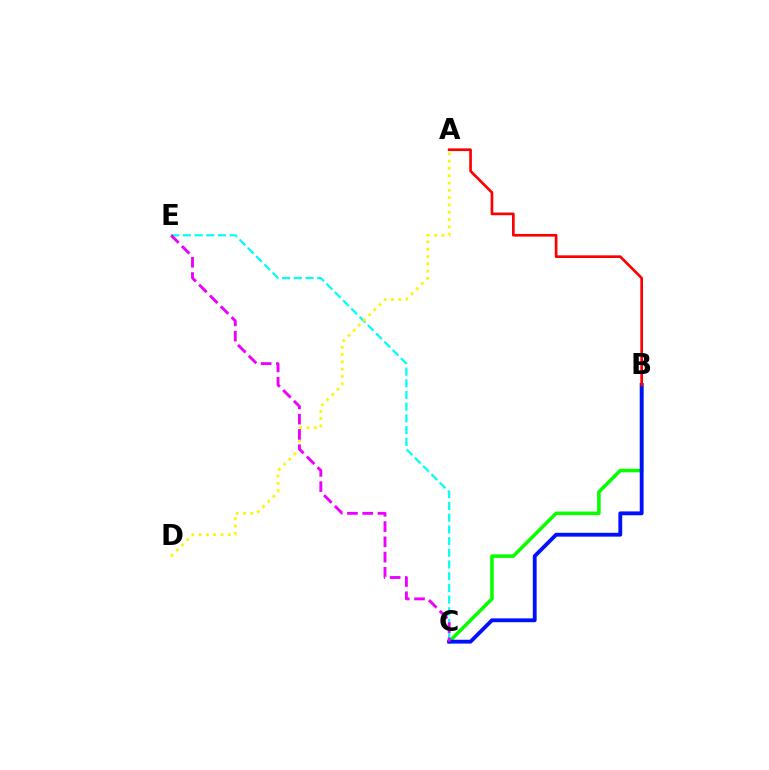{('C', 'E'): [{'color': '#00fff6', 'line_style': 'dashed', 'thickness': 1.59}, {'color': '#ee00ff', 'line_style': 'dashed', 'thickness': 2.07}], ('A', 'D'): [{'color': '#fcf500', 'line_style': 'dotted', 'thickness': 1.98}], ('B', 'C'): [{'color': '#08ff00', 'line_style': 'solid', 'thickness': 2.56}, {'color': '#0010ff', 'line_style': 'solid', 'thickness': 2.77}], ('A', 'B'): [{'color': '#ff0000', 'line_style': 'solid', 'thickness': 1.93}]}